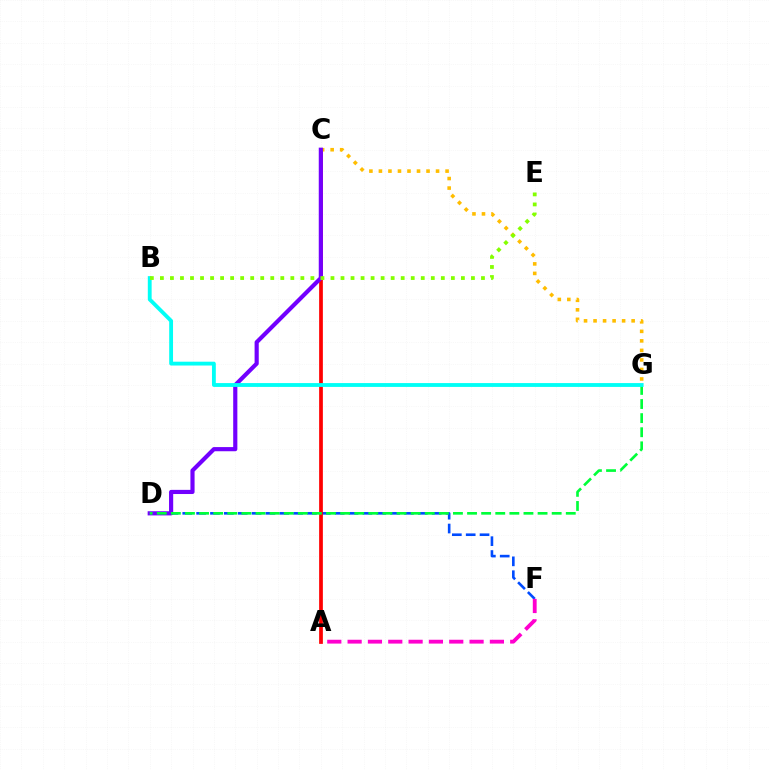{('D', 'F'): [{'color': '#004bff', 'line_style': 'dashed', 'thickness': 1.88}], ('A', 'C'): [{'color': '#ff0000', 'line_style': 'solid', 'thickness': 2.68}], ('C', 'G'): [{'color': '#ffbd00', 'line_style': 'dotted', 'thickness': 2.59}], ('C', 'D'): [{'color': '#7200ff', 'line_style': 'solid', 'thickness': 2.99}], ('D', 'G'): [{'color': '#00ff39', 'line_style': 'dashed', 'thickness': 1.92}], ('A', 'F'): [{'color': '#ff00cf', 'line_style': 'dashed', 'thickness': 2.76}], ('B', 'G'): [{'color': '#00fff6', 'line_style': 'solid', 'thickness': 2.76}], ('B', 'E'): [{'color': '#84ff00', 'line_style': 'dotted', 'thickness': 2.73}]}